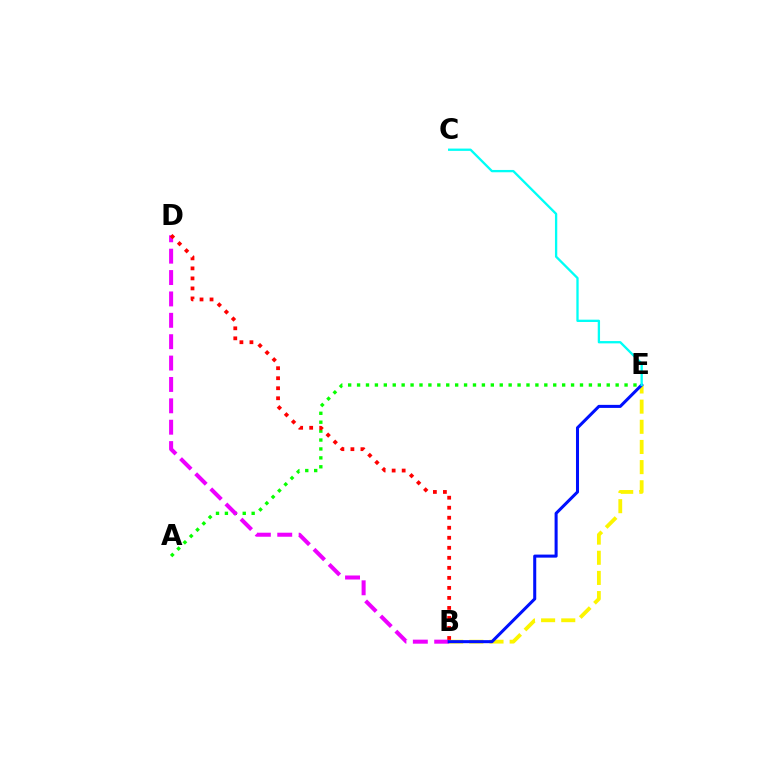{('B', 'E'): [{'color': '#fcf500', 'line_style': 'dashed', 'thickness': 2.74}, {'color': '#0010ff', 'line_style': 'solid', 'thickness': 2.19}], ('A', 'E'): [{'color': '#08ff00', 'line_style': 'dotted', 'thickness': 2.42}], ('B', 'D'): [{'color': '#ee00ff', 'line_style': 'dashed', 'thickness': 2.9}, {'color': '#ff0000', 'line_style': 'dotted', 'thickness': 2.72}], ('C', 'E'): [{'color': '#00fff6', 'line_style': 'solid', 'thickness': 1.67}]}